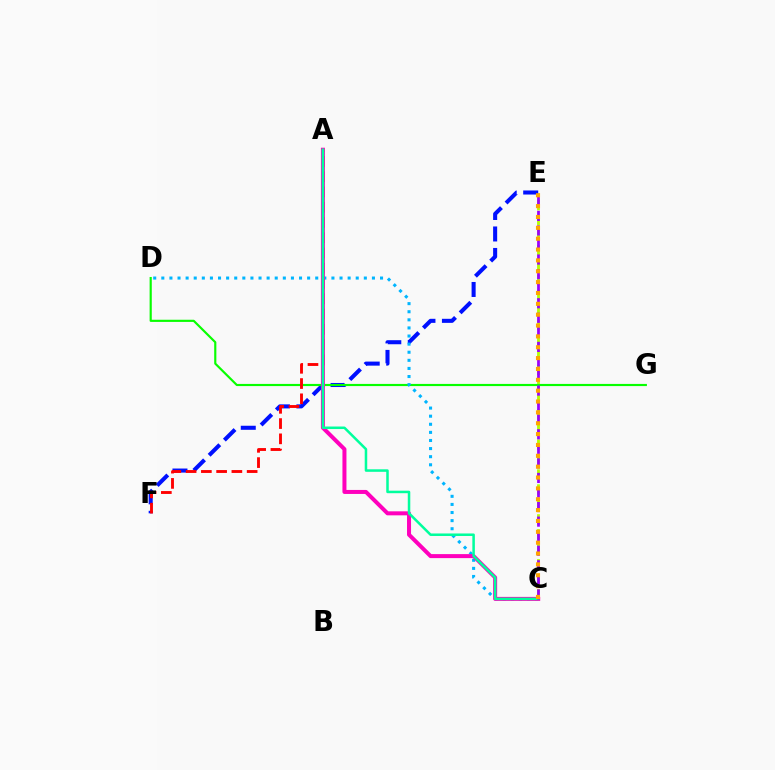{('C', 'E'): [{'color': '#b3ff00', 'line_style': 'dashed', 'thickness': 2.03}, {'color': '#9b00ff', 'line_style': 'dashed', 'thickness': 1.98}, {'color': '#ffa500', 'line_style': 'dotted', 'thickness': 2.95}], ('E', 'F'): [{'color': '#0010ff', 'line_style': 'dashed', 'thickness': 2.92}], ('D', 'G'): [{'color': '#08ff00', 'line_style': 'solid', 'thickness': 1.56}], ('C', 'D'): [{'color': '#00b5ff', 'line_style': 'dotted', 'thickness': 2.2}], ('A', 'F'): [{'color': '#ff0000', 'line_style': 'dashed', 'thickness': 2.07}], ('A', 'C'): [{'color': '#ff00bd', 'line_style': 'solid', 'thickness': 2.89}, {'color': '#00ff9d', 'line_style': 'solid', 'thickness': 1.81}]}